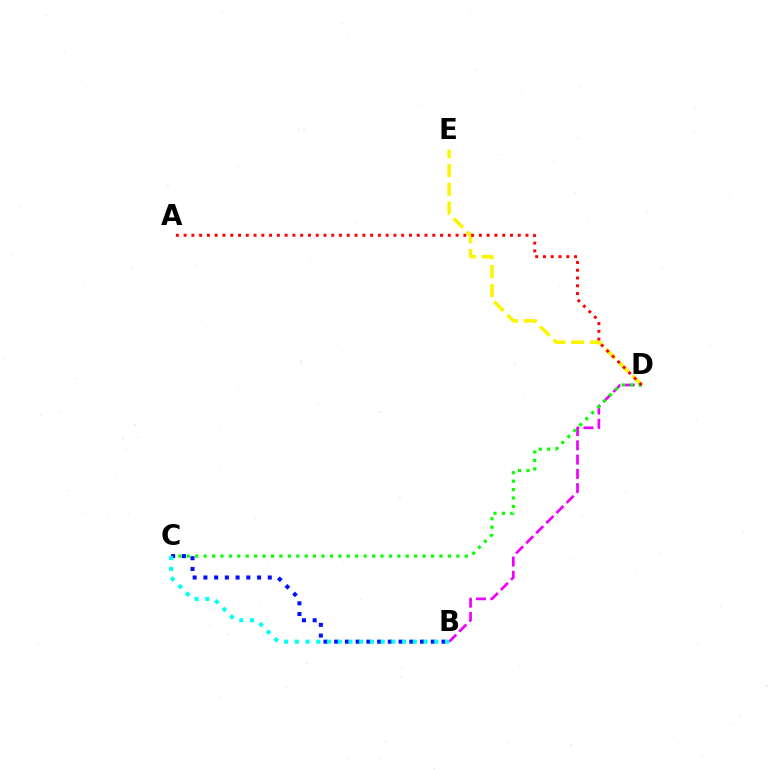{('D', 'E'): [{'color': '#fcf500', 'line_style': 'dashed', 'thickness': 2.55}], ('B', 'D'): [{'color': '#ee00ff', 'line_style': 'dashed', 'thickness': 1.94}], ('C', 'D'): [{'color': '#08ff00', 'line_style': 'dotted', 'thickness': 2.29}], ('A', 'D'): [{'color': '#ff0000', 'line_style': 'dotted', 'thickness': 2.11}], ('B', 'C'): [{'color': '#0010ff', 'line_style': 'dotted', 'thickness': 2.92}, {'color': '#00fff6', 'line_style': 'dotted', 'thickness': 2.91}]}